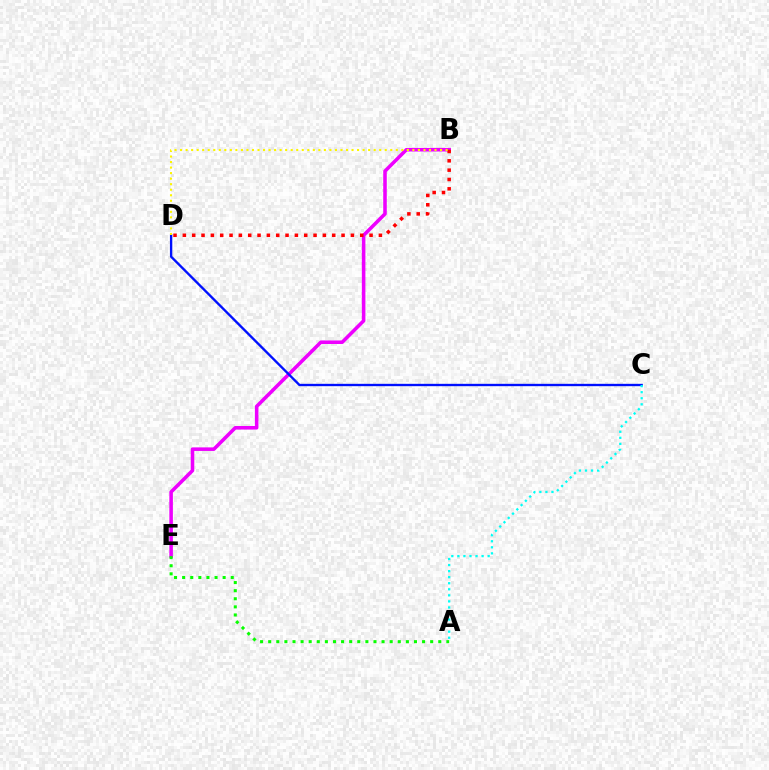{('B', 'E'): [{'color': '#ee00ff', 'line_style': 'solid', 'thickness': 2.56}], ('C', 'D'): [{'color': '#0010ff', 'line_style': 'solid', 'thickness': 1.69}], ('B', 'D'): [{'color': '#ff0000', 'line_style': 'dotted', 'thickness': 2.54}, {'color': '#fcf500', 'line_style': 'dotted', 'thickness': 1.5}], ('A', 'C'): [{'color': '#00fff6', 'line_style': 'dotted', 'thickness': 1.64}], ('A', 'E'): [{'color': '#08ff00', 'line_style': 'dotted', 'thickness': 2.2}]}